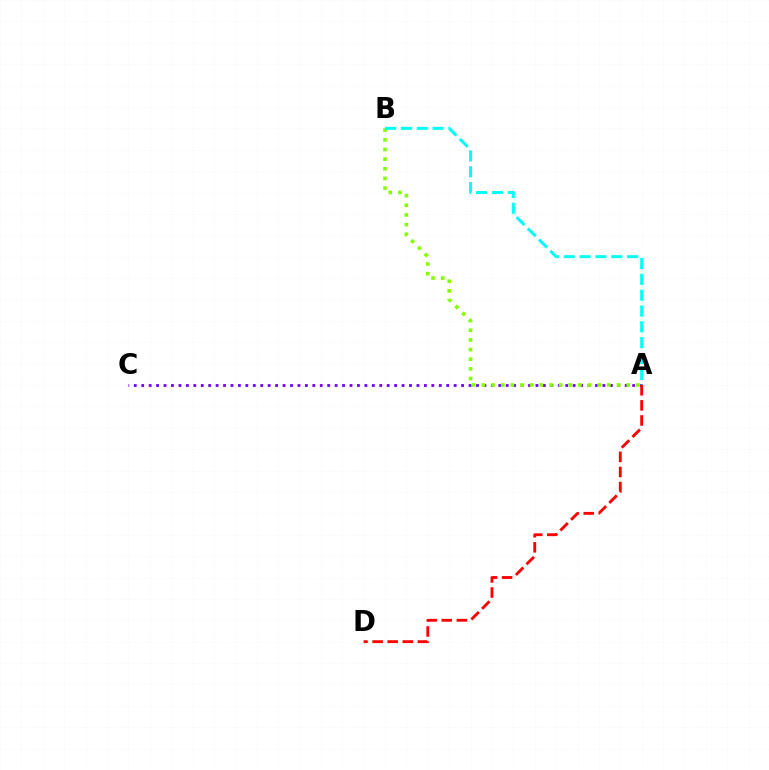{('A', 'C'): [{'color': '#7200ff', 'line_style': 'dotted', 'thickness': 2.02}], ('A', 'D'): [{'color': '#ff0000', 'line_style': 'dashed', 'thickness': 2.05}], ('A', 'B'): [{'color': '#84ff00', 'line_style': 'dotted', 'thickness': 2.62}, {'color': '#00fff6', 'line_style': 'dashed', 'thickness': 2.15}]}